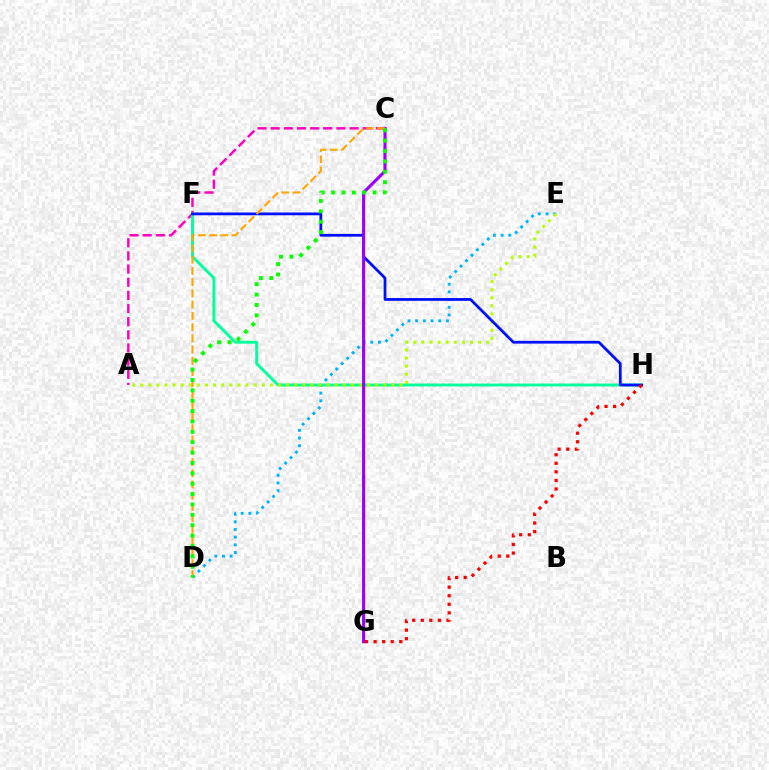{('A', 'C'): [{'color': '#ff00bd', 'line_style': 'dashed', 'thickness': 1.79}], ('D', 'E'): [{'color': '#00b5ff', 'line_style': 'dotted', 'thickness': 2.09}], ('F', 'H'): [{'color': '#00ff9d', 'line_style': 'solid', 'thickness': 2.09}, {'color': '#0010ff', 'line_style': 'solid', 'thickness': 1.99}], ('A', 'E'): [{'color': '#b3ff00', 'line_style': 'dotted', 'thickness': 2.2}], ('C', 'G'): [{'color': '#9b00ff', 'line_style': 'solid', 'thickness': 2.24}], ('G', 'H'): [{'color': '#ff0000', 'line_style': 'dotted', 'thickness': 2.33}], ('C', 'D'): [{'color': '#ffa500', 'line_style': 'dashed', 'thickness': 1.53}, {'color': '#08ff00', 'line_style': 'dotted', 'thickness': 2.82}]}